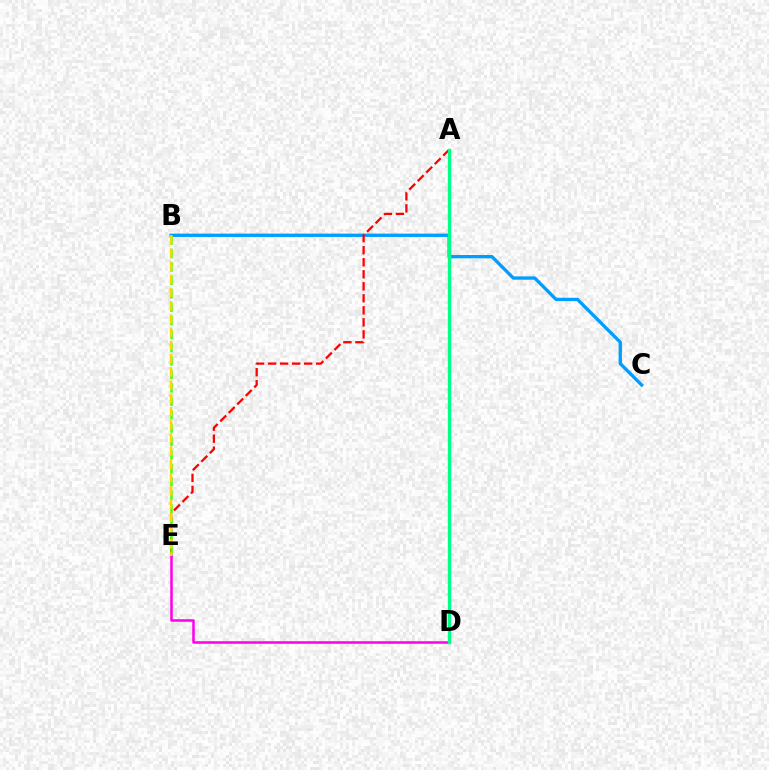{('B', 'C'): [{'color': '#009eff', 'line_style': 'solid', 'thickness': 2.4}], ('A', 'E'): [{'color': '#ff0000', 'line_style': 'dashed', 'thickness': 1.63}], ('A', 'D'): [{'color': '#3700ff', 'line_style': 'solid', 'thickness': 1.88}, {'color': '#00ff86', 'line_style': 'solid', 'thickness': 2.39}], ('B', 'E'): [{'color': '#4fff00', 'line_style': 'dashed', 'thickness': 1.82}, {'color': '#ffd500', 'line_style': 'dashed', 'thickness': 1.8}], ('D', 'E'): [{'color': '#ff00ed', 'line_style': 'solid', 'thickness': 1.83}]}